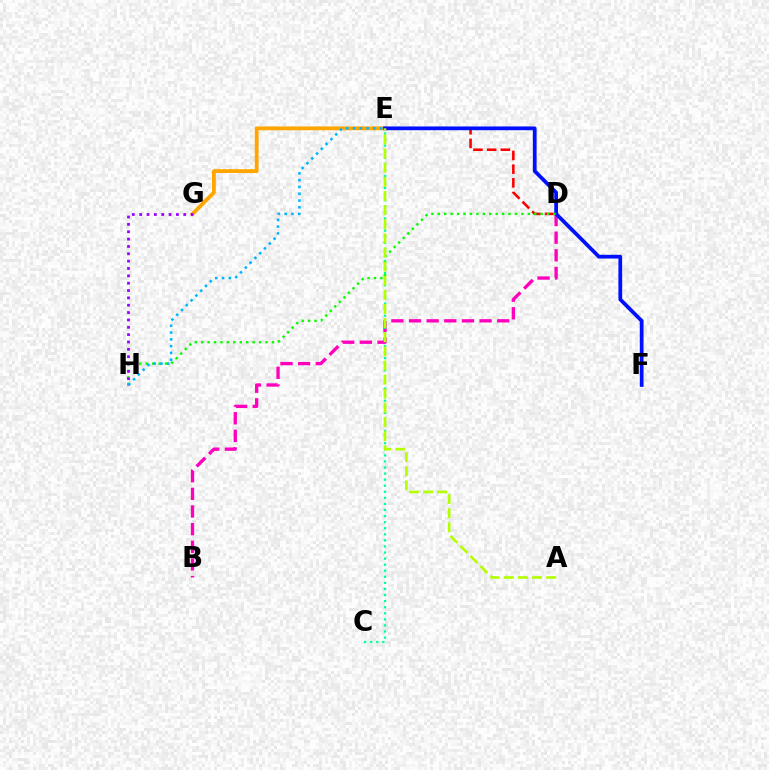{('E', 'G'): [{'color': '#ffa500', 'line_style': 'solid', 'thickness': 2.73}], ('B', 'D'): [{'color': '#ff00bd', 'line_style': 'dashed', 'thickness': 2.4}], ('C', 'E'): [{'color': '#00ff9d', 'line_style': 'dotted', 'thickness': 1.65}], ('D', 'E'): [{'color': '#ff0000', 'line_style': 'dashed', 'thickness': 1.86}], ('E', 'F'): [{'color': '#0010ff', 'line_style': 'solid', 'thickness': 2.7}], ('D', 'H'): [{'color': '#08ff00', 'line_style': 'dotted', 'thickness': 1.75}], ('G', 'H'): [{'color': '#9b00ff', 'line_style': 'dotted', 'thickness': 2.0}], ('E', 'H'): [{'color': '#00b5ff', 'line_style': 'dotted', 'thickness': 1.84}], ('A', 'E'): [{'color': '#b3ff00', 'line_style': 'dashed', 'thickness': 1.92}]}